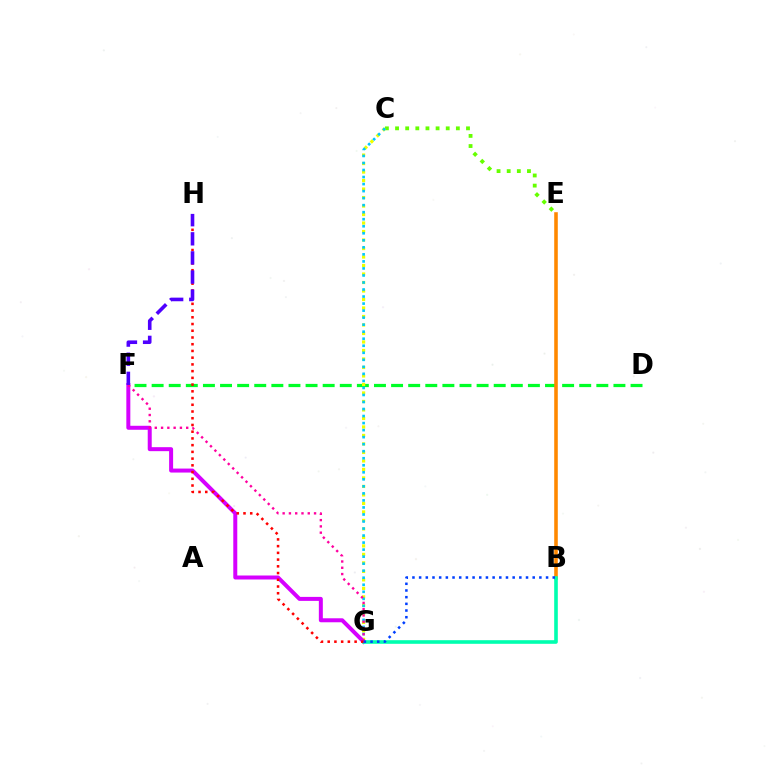{('C', 'E'): [{'color': '#66ff00', 'line_style': 'dotted', 'thickness': 2.75}], ('D', 'F'): [{'color': '#00ff27', 'line_style': 'dashed', 'thickness': 2.32}], ('C', 'G'): [{'color': '#eeff00', 'line_style': 'dotted', 'thickness': 2.31}, {'color': '#00c7ff', 'line_style': 'dotted', 'thickness': 1.91}], ('B', 'E'): [{'color': '#ff8800', 'line_style': 'solid', 'thickness': 2.57}], ('F', 'G'): [{'color': '#d600ff', 'line_style': 'solid', 'thickness': 2.87}, {'color': '#ff00a0', 'line_style': 'dotted', 'thickness': 1.71}], ('B', 'G'): [{'color': '#00ffaf', 'line_style': 'solid', 'thickness': 2.6}, {'color': '#003fff', 'line_style': 'dotted', 'thickness': 1.82}], ('G', 'H'): [{'color': '#ff0000', 'line_style': 'dotted', 'thickness': 1.83}], ('F', 'H'): [{'color': '#4f00ff', 'line_style': 'dashed', 'thickness': 2.6}]}